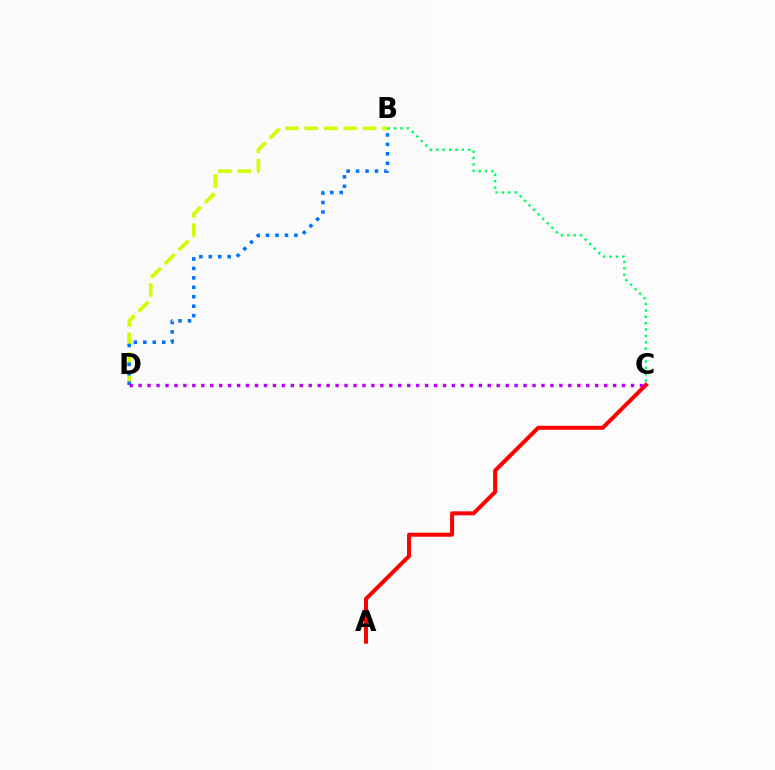{('B', 'D'): [{'color': '#d1ff00', 'line_style': 'dashed', 'thickness': 2.64}, {'color': '#0074ff', 'line_style': 'dotted', 'thickness': 2.57}], ('A', 'C'): [{'color': '#ff0000', 'line_style': 'solid', 'thickness': 2.88}], ('B', 'C'): [{'color': '#00ff5c', 'line_style': 'dotted', 'thickness': 1.73}], ('C', 'D'): [{'color': '#b900ff', 'line_style': 'dotted', 'thickness': 2.43}]}